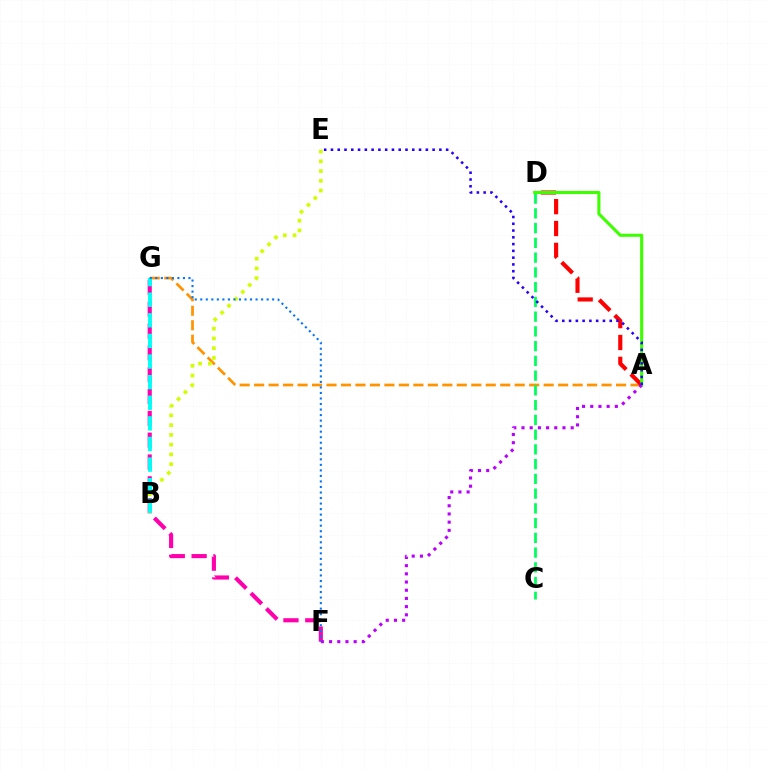{('A', 'G'): [{'color': '#ff9400', 'line_style': 'dashed', 'thickness': 1.97}], ('A', 'D'): [{'color': '#ff0000', 'line_style': 'dashed', 'thickness': 2.97}, {'color': '#3dff00', 'line_style': 'solid', 'thickness': 2.23}], ('C', 'D'): [{'color': '#00ff5c', 'line_style': 'dashed', 'thickness': 2.0}], ('F', 'G'): [{'color': '#ff00ac', 'line_style': 'dashed', 'thickness': 2.96}, {'color': '#0074ff', 'line_style': 'dotted', 'thickness': 1.5}], ('B', 'E'): [{'color': '#d1ff00', 'line_style': 'dotted', 'thickness': 2.65}], ('A', 'F'): [{'color': '#b900ff', 'line_style': 'dotted', 'thickness': 2.23}], ('B', 'G'): [{'color': '#00fff6', 'line_style': 'dashed', 'thickness': 2.8}], ('A', 'E'): [{'color': '#2500ff', 'line_style': 'dotted', 'thickness': 1.84}]}